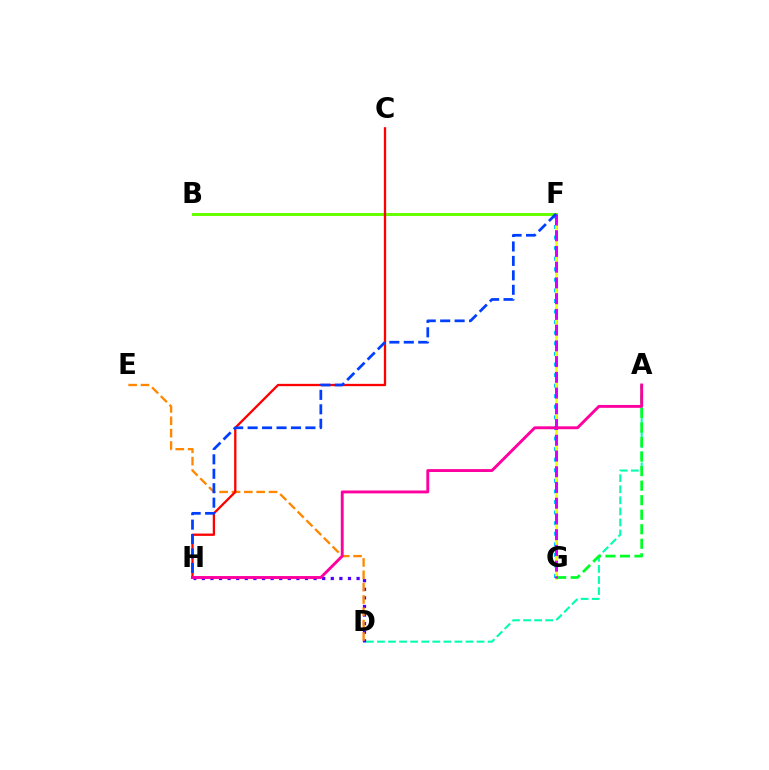{('A', 'D'): [{'color': '#00ffaf', 'line_style': 'dashed', 'thickness': 1.5}], ('F', 'G'): [{'color': '#00c7ff', 'line_style': 'dotted', 'thickness': 2.87}, {'color': '#eeff00', 'line_style': 'solid', 'thickness': 1.9}, {'color': '#d600ff', 'line_style': 'dashed', 'thickness': 2.14}], ('D', 'H'): [{'color': '#4f00ff', 'line_style': 'dotted', 'thickness': 2.34}], ('A', 'G'): [{'color': '#00ff27', 'line_style': 'dashed', 'thickness': 1.97}], ('B', 'F'): [{'color': '#66ff00', 'line_style': 'solid', 'thickness': 2.15}], ('D', 'E'): [{'color': '#ff8800', 'line_style': 'dashed', 'thickness': 1.68}], ('C', 'H'): [{'color': '#ff0000', 'line_style': 'solid', 'thickness': 1.66}], ('A', 'H'): [{'color': '#ff00a0', 'line_style': 'solid', 'thickness': 2.09}], ('F', 'H'): [{'color': '#003fff', 'line_style': 'dashed', 'thickness': 1.96}]}